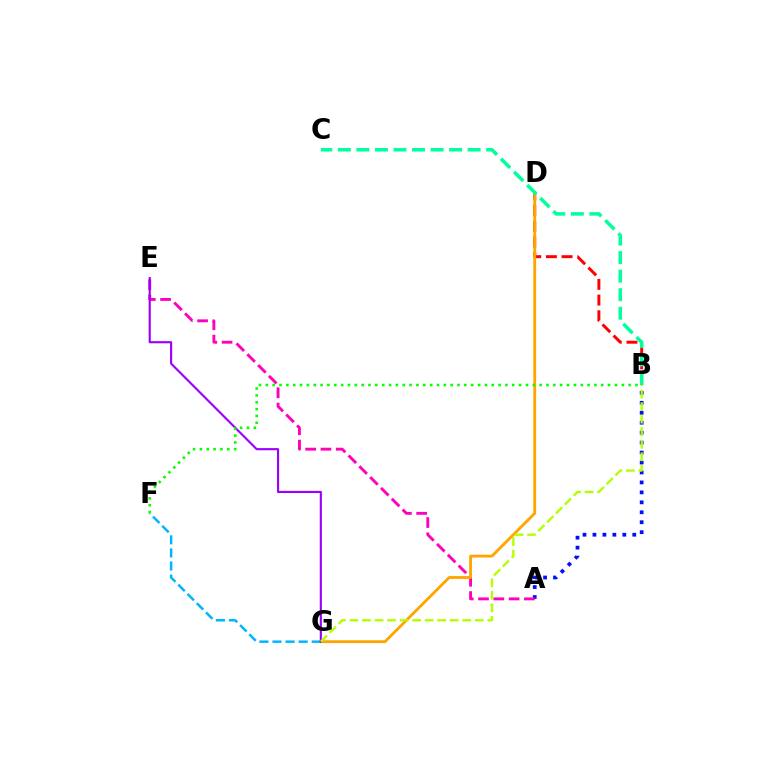{('A', 'B'): [{'color': '#0010ff', 'line_style': 'dotted', 'thickness': 2.7}], ('A', 'E'): [{'color': '#ff00bd', 'line_style': 'dashed', 'thickness': 2.08}], ('B', 'D'): [{'color': '#ff0000', 'line_style': 'dashed', 'thickness': 2.13}], ('D', 'G'): [{'color': '#ffa500', 'line_style': 'solid', 'thickness': 2.04}], ('F', 'G'): [{'color': '#00b5ff', 'line_style': 'dashed', 'thickness': 1.78}], ('B', 'C'): [{'color': '#00ff9d', 'line_style': 'dashed', 'thickness': 2.52}], ('E', 'G'): [{'color': '#9b00ff', 'line_style': 'solid', 'thickness': 1.53}], ('B', 'G'): [{'color': '#b3ff00', 'line_style': 'dashed', 'thickness': 1.7}], ('B', 'F'): [{'color': '#08ff00', 'line_style': 'dotted', 'thickness': 1.86}]}